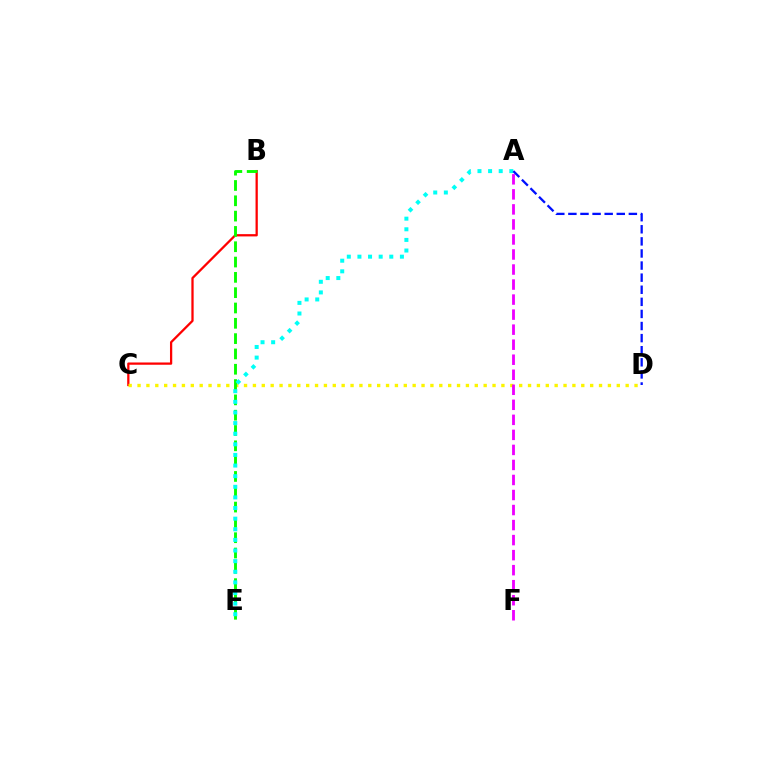{('B', 'C'): [{'color': '#ff0000', 'line_style': 'solid', 'thickness': 1.64}], ('C', 'D'): [{'color': '#fcf500', 'line_style': 'dotted', 'thickness': 2.41}], ('B', 'E'): [{'color': '#08ff00', 'line_style': 'dashed', 'thickness': 2.08}], ('A', 'E'): [{'color': '#00fff6', 'line_style': 'dotted', 'thickness': 2.89}], ('A', 'D'): [{'color': '#0010ff', 'line_style': 'dashed', 'thickness': 1.64}], ('A', 'F'): [{'color': '#ee00ff', 'line_style': 'dashed', 'thickness': 2.04}]}